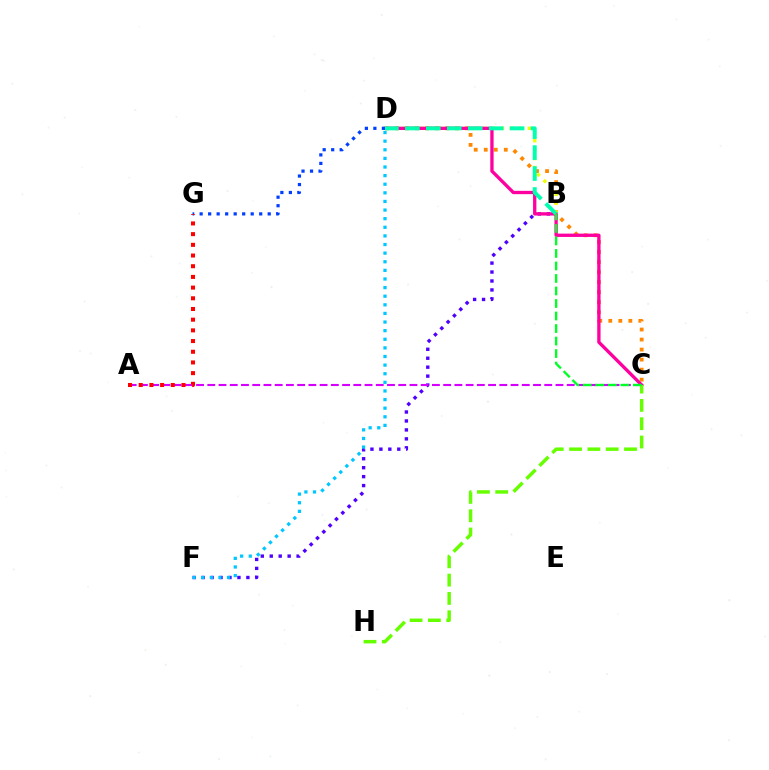{('B', 'F'): [{'color': '#4f00ff', 'line_style': 'dotted', 'thickness': 2.43}], ('C', 'D'): [{'color': '#ff8800', 'line_style': 'dotted', 'thickness': 2.72}, {'color': '#ff00a0', 'line_style': 'solid', 'thickness': 2.39}], ('B', 'D'): [{'color': '#eeff00', 'line_style': 'dotted', 'thickness': 2.43}, {'color': '#00ffaf', 'line_style': 'dashed', 'thickness': 2.85}], ('D', 'F'): [{'color': '#00c7ff', 'line_style': 'dotted', 'thickness': 2.34}], ('A', 'C'): [{'color': '#d600ff', 'line_style': 'dashed', 'thickness': 1.53}], ('C', 'H'): [{'color': '#66ff00', 'line_style': 'dashed', 'thickness': 2.49}], ('D', 'G'): [{'color': '#003fff', 'line_style': 'dotted', 'thickness': 2.31}], ('A', 'G'): [{'color': '#ff0000', 'line_style': 'dotted', 'thickness': 2.91}], ('B', 'C'): [{'color': '#00ff27', 'line_style': 'dashed', 'thickness': 1.7}]}